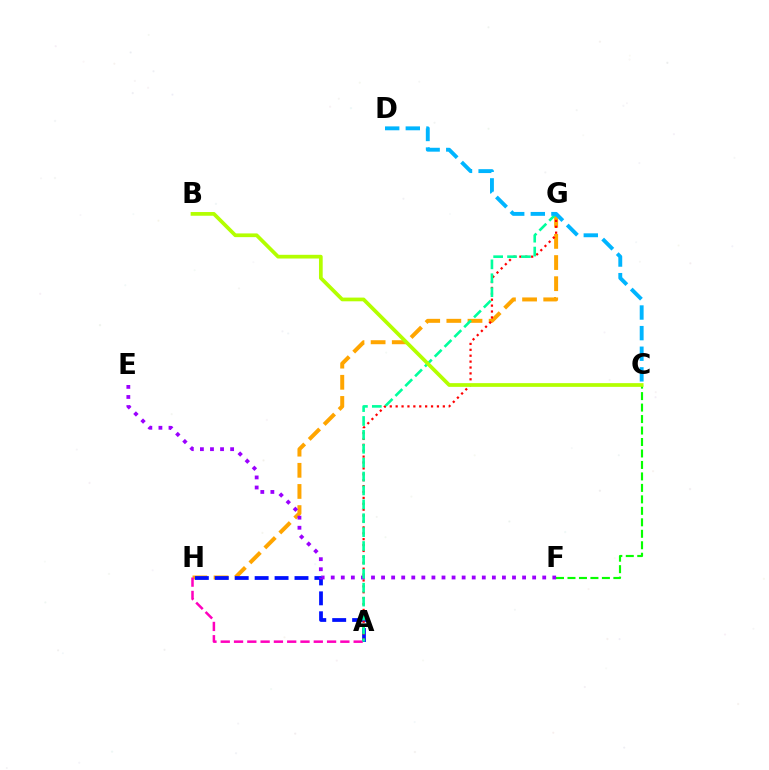{('G', 'H'): [{'color': '#ffa500', 'line_style': 'dashed', 'thickness': 2.87}], ('A', 'H'): [{'color': '#0010ff', 'line_style': 'dashed', 'thickness': 2.71}, {'color': '#ff00bd', 'line_style': 'dashed', 'thickness': 1.81}], ('C', 'F'): [{'color': '#08ff00', 'line_style': 'dashed', 'thickness': 1.56}], ('A', 'G'): [{'color': '#ff0000', 'line_style': 'dotted', 'thickness': 1.6}, {'color': '#00ff9d', 'line_style': 'dashed', 'thickness': 1.89}], ('E', 'F'): [{'color': '#9b00ff', 'line_style': 'dotted', 'thickness': 2.74}], ('B', 'C'): [{'color': '#b3ff00', 'line_style': 'solid', 'thickness': 2.68}], ('C', 'D'): [{'color': '#00b5ff', 'line_style': 'dashed', 'thickness': 2.8}]}